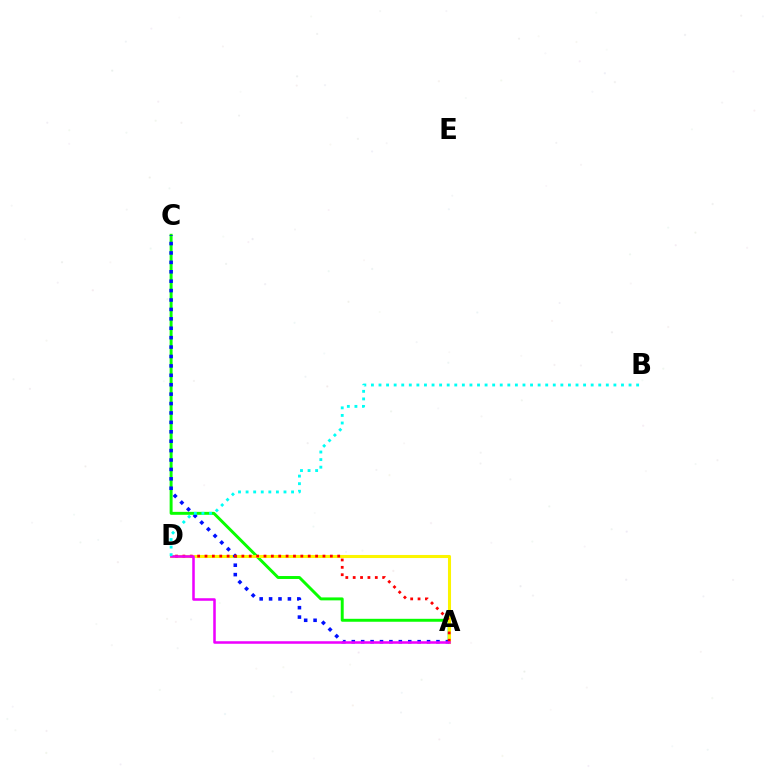{('A', 'C'): [{'color': '#08ff00', 'line_style': 'solid', 'thickness': 2.12}, {'color': '#0010ff', 'line_style': 'dotted', 'thickness': 2.56}], ('A', 'D'): [{'color': '#fcf500', 'line_style': 'solid', 'thickness': 2.2}, {'color': '#ff0000', 'line_style': 'dotted', 'thickness': 2.0}, {'color': '#ee00ff', 'line_style': 'solid', 'thickness': 1.83}], ('B', 'D'): [{'color': '#00fff6', 'line_style': 'dotted', 'thickness': 2.06}]}